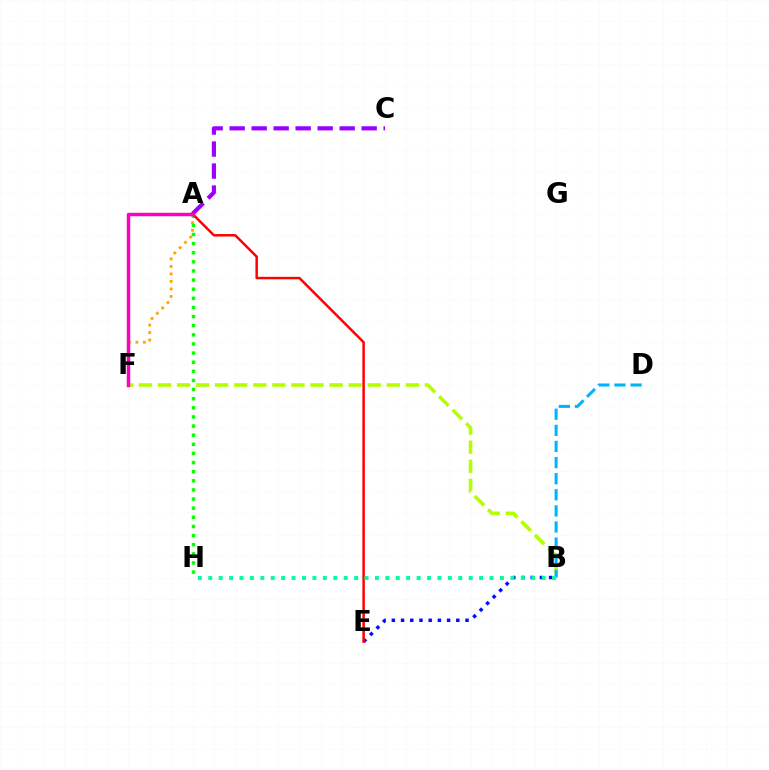{('B', 'F'): [{'color': '#b3ff00', 'line_style': 'dashed', 'thickness': 2.59}], ('B', 'D'): [{'color': '#00b5ff', 'line_style': 'dashed', 'thickness': 2.19}], ('A', 'F'): [{'color': '#ffa500', 'line_style': 'dotted', 'thickness': 2.04}, {'color': '#ff00bd', 'line_style': 'solid', 'thickness': 2.49}], ('B', 'E'): [{'color': '#0010ff', 'line_style': 'dotted', 'thickness': 2.5}], ('A', 'C'): [{'color': '#9b00ff', 'line_style': 'dashed', 'thickness': 2.99}], ('A', 'H'): [{'color': '#08ff00', 'line_style': 'dotted', 'thickness': 2.48}], ('A', 'E'): [{'color': '#ff0000', 'line_style': 'solid', 'thickness': 1.78}], ('B', 'H'): [{'color': '#00ff9d', 'line_style': 'dotted', 'thickness': 2.83}]}